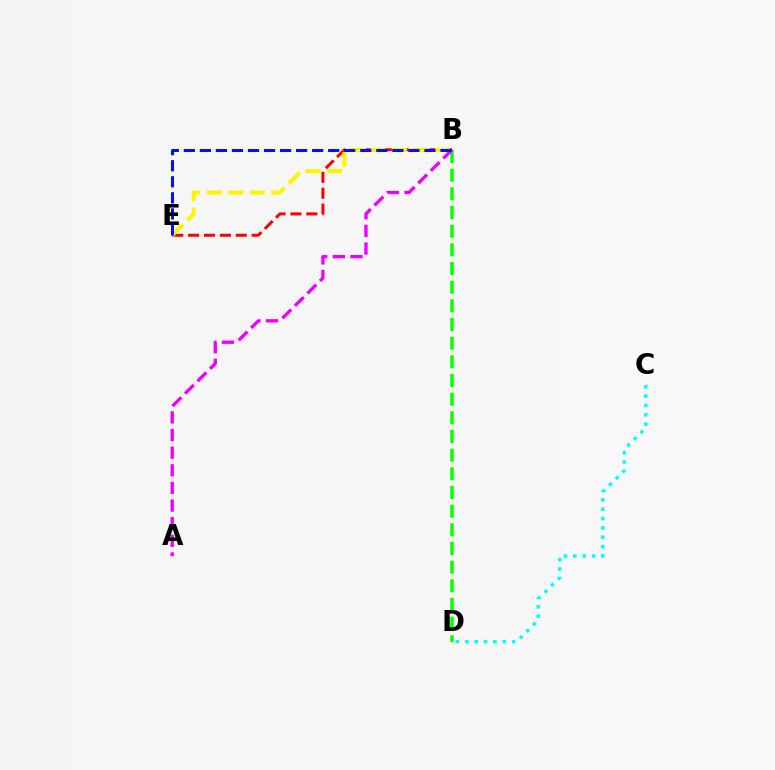{('B', 'E'): [{'color': '#ff0000', 'line_style': 'dashed', 'thickness': 2.16}, {'color': '#fcf500', 'line_style': 'dashed', 'thickness': 2.93}, {'color': '#0010ff', 'line_style': 'dashed', 'thickness': 2.18}], ('B', 'D'): [{'color': '#08ff00', 'line_style': 'dashed', 'thickness': 2.54}], ('A', 'B'): [{'color': '#ee00ff', 'line_style': 'dashed', 'thickness': 2.4}], ('C', 'D'): [{'color': '#00fff6', 'line_style': 'dotted', 'thickness': 2.54}]}